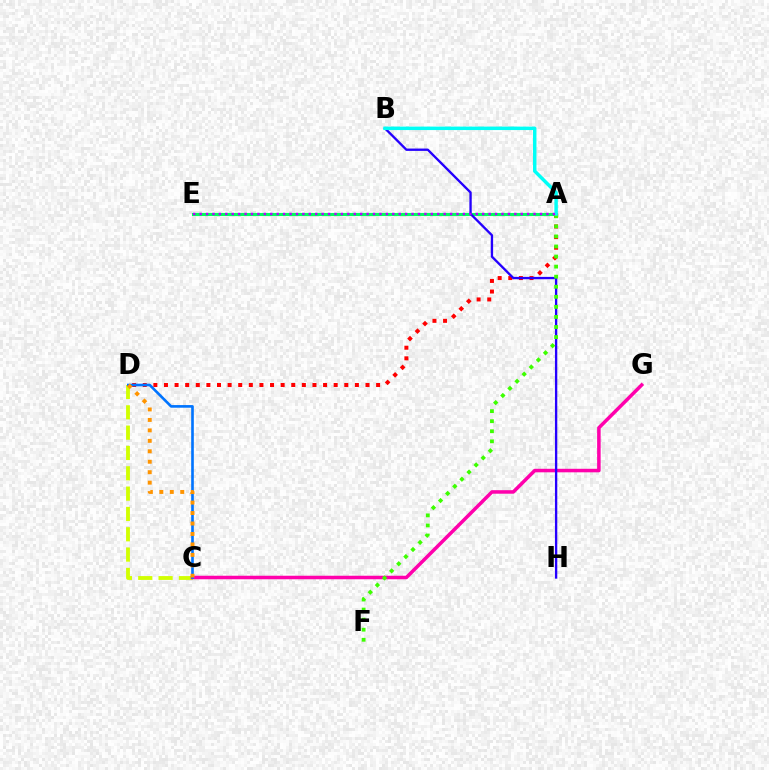{('A', 'E'): [{'color': '#00ff5c', 'line_style': 'solid', 'thickness': 2.23}, {'color': '#b900ff', 'line_style': 'dotted', 'thickness': 1.74}], ('C', 'D'): [{'color': '#d1ff00', 'line_style': 'dashed', 'thickness': 2.76}, {'color': '#0074ff', 'line_style': 'solid', 'thickness': 1.9}, {'color': '#ff9400', 'line_style': 'dotted', 'thickness': 2.84}], ('A', 'D'): [{'color': '#ff0000', 'line_style': 'dotted', 'thickness': 2.88}], ('C', 'G'): [{'color': '#ff00ac', 'line_style': 'solid', 'thickness': 2.54}], ('B', 'H'): [{'color': '#2500ff', 'line_style': 'solid', 'thickness': 1.68}], ('A', 'F'): [{'color': '#3dff00', 'line_style': 'dotted', 'thickness': 2.73}], ('A', 'B'): [{'color': '#00fff6', 'line_style': 'solid', 'thickness': 2.49}]}